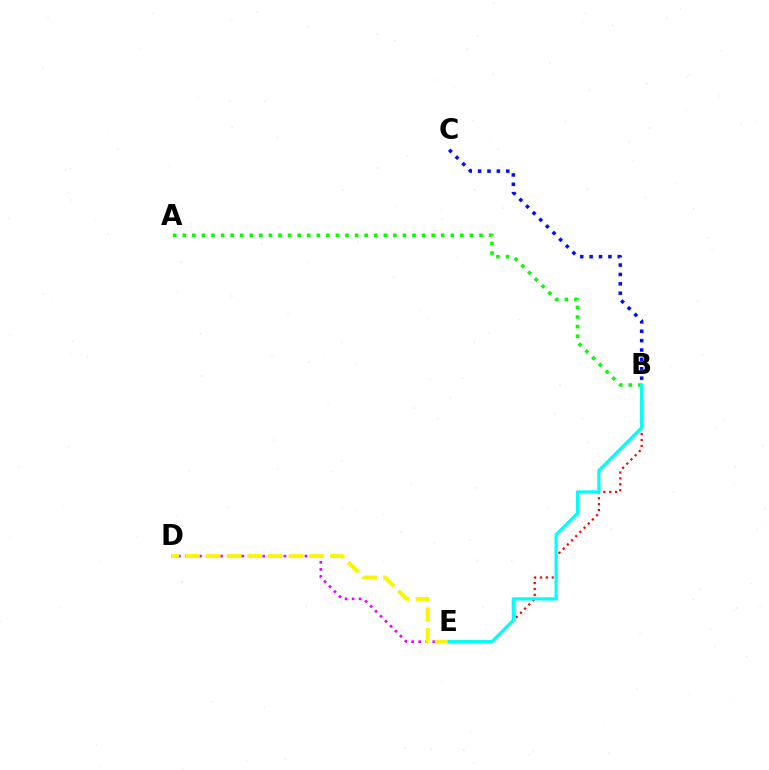{('D', 'E'): [{'color': '#ee00ff', 'line_style': 'dotted', 'thickness': 1.91}, {'color': '#fcf500', 'line_style': 'dashed', 'thickness': 2.81}], ('A', 'B'): [{'color': '#08ff00', 'line_style': 'dotted', 'thickness': 2.6}], ('B', 'E'): [{'color': '#ff0000', 'line_style': 'dotted', 'thickness': 1.6}, {'color': '#00fff6', 'line_style': 'solid', 'thickness': 2.32}], ('B', 'C'): [{'color': '#0010ff', 'line_style': 'dotted', 'thickness': 2.55}]}